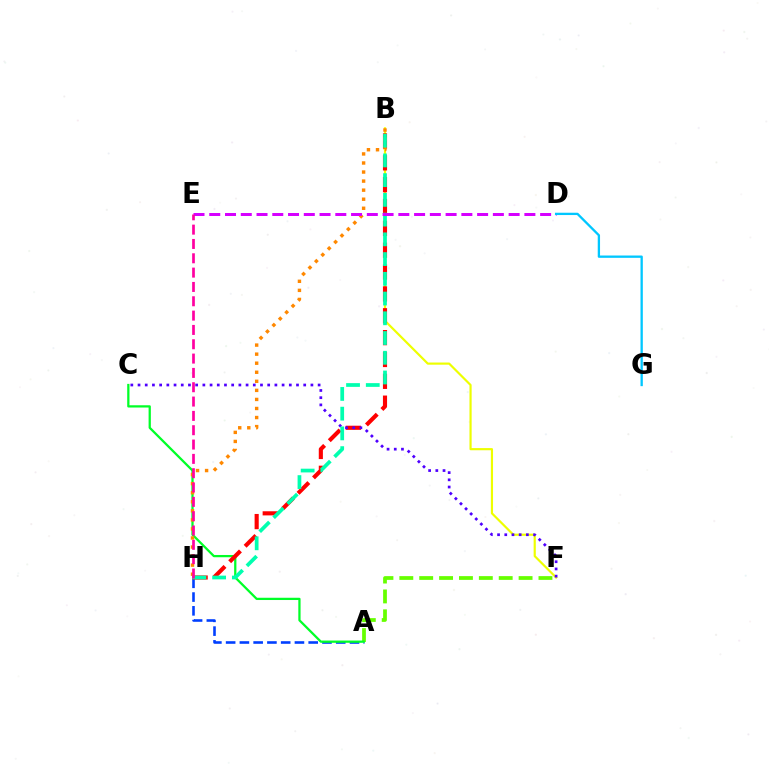{('A', 'H'): [{'color': '#003fff', 'line_style': 'dashed', 'thickness': 1.87}], ('A', 'F'): [{'color': '#66ff00', 'line_style': 'dashed', 'thickness': 2.7}], ('A', 'C'): [{'color': '#00ff27', 'line_style': 'solid', 'thickness': 1.63}], ('B', 'F'): [{'color': '#eeff00', 'line_style': 'solid', 'thickness': 1.57}], ('B', 'H'): [{'color': '#ff0000', 'line_style': 'dashed', 'thickness': 2.97}, {'color': '#ff8800', 'line_style': 'dotted', 'thickness': 2.46}, {'color': '#00ffaf', 'line_style': 'dashed', 'thickness': 2.68}], ('C', 'F'): [{'color': '#4f00ff', 'line_style': 'dotted', 'thickness': 1.96}], ('D', 'E'): [{'color': '#d600ff', 'line_style': 'dashed', 'thickness': 2.14}], ('D', 'G'): [{'color': '#00c7ff', 'line_style': 'solid', 'thickness': 1.66}], ('E', 'H'): [{'color': '#ff00a0', 'line_style': 'dashed', 'thickness': 1.95}]}